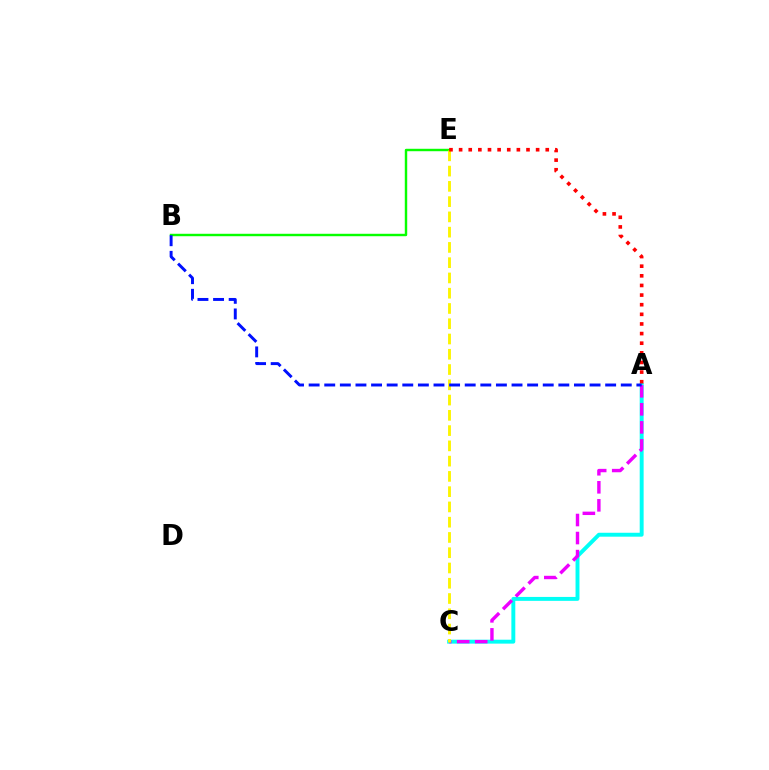{('B', 'E'): [{'color': '#08ff00', 'line_style': 'solid', 'thickness': 1.75}], ('A', 'C'): [{'color': '#00fff6', 'line_style': 'solid', 'thickness': 2.83}, {'color': '#ee00ff', 'line_style': 'dashed', 'thickness': 2.45}], ('C', 'E'): [{'color': '#fcf500', 'line_style': 'dashed', 'thickness': 2.07}], ('A', 'E'): [{'color': '#ff0000', 'line_style': 'dotted', 'thickness': 2.62}], ('A', 'B'): [{'color': '#0010ff', 'line_style': 'dashed', 'thickness': 2.12}]}